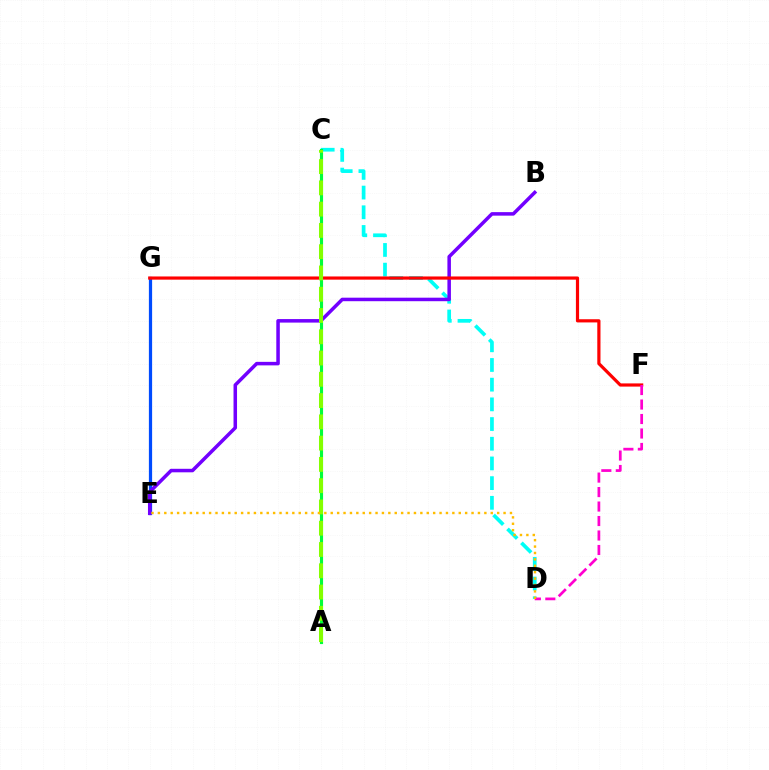{('E', 'G'): [{'color': '#004bff', 'line_style': 'solid', 'thickness': 2.32}], ('C', 'D'): [{'color': '#00fff6', 'line_style': 'dashed', 'thickness': 2.67}], ('B', 'E'): [{'color': '#7200ff', 'line_style': 'solid', 'thickness': 2.53}], ('F', 'G'): [{'color': '#ff0000', 'line_style': 'solid', 'thickness': 2.3}], ('A', 'C'): [{'color': '#00ff39', 'line_style': 'solid', 'thickness': 2.26}, {'color': '#84ff00', 'line_style': 'dashed', 'thickness': 2.89}], ('D', 'F'): [{'color': '#ff00cf', 'line_style': 'dashed', 'thickness': 1.97}], ('D', 'E'): [{'color': '#ffbd00', 'line_style': 'dotted', 'thickness': 1.74}]}